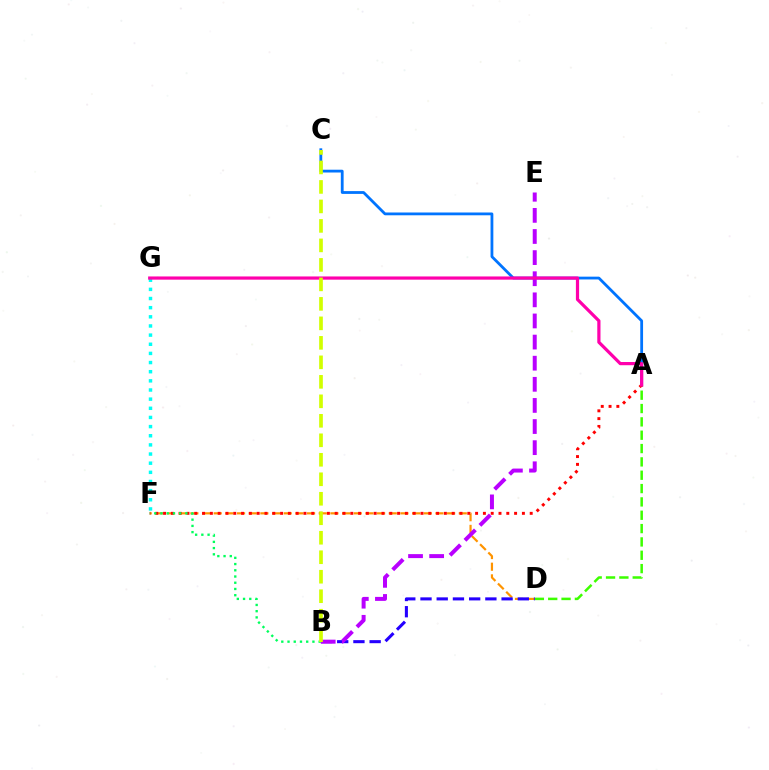{('A', 'C'): [{'color': '#0074ff', 'line_style': 'solid', 'thickness': 2.01}], ('A', 'D'): [{'color': '#3dff00', 'line_style': 'dashed', 'thickness': 1.81}], ('D', 'F'): [{'color': '#ff9400', 'line_style': 'dashed', 'thickness': 1.59}], ('B', 'D'): [{'color': '#2500ff', 'line_style': 'dashed', 'thickness': 2.2}], ('A', 'F'): [{'color': '#ff0000', 'line_style': 'dotted', 'thickness': 2.12}], ('B', 'F'): [{'color': '#00ff5c', 'line_style': 'dotted', 'thickness': 1.69}], ('F', 'G'): [{'color': '#00fff6', 'line_style': 'dotted', 'thickness': 2.49}], ('B', 'E'): [{'color': '#b900ff', 'line_style': 'dashed', 'thickness': 2.87}], ('A', 'G'): [{'color': '#ff00ac', 'line_style': 'solid', 'thickness': 2.31}], ('B', 'C'): [{'color': '#d1ff00', 'line_style': 'dashed', 'thickness': 2.65}]}